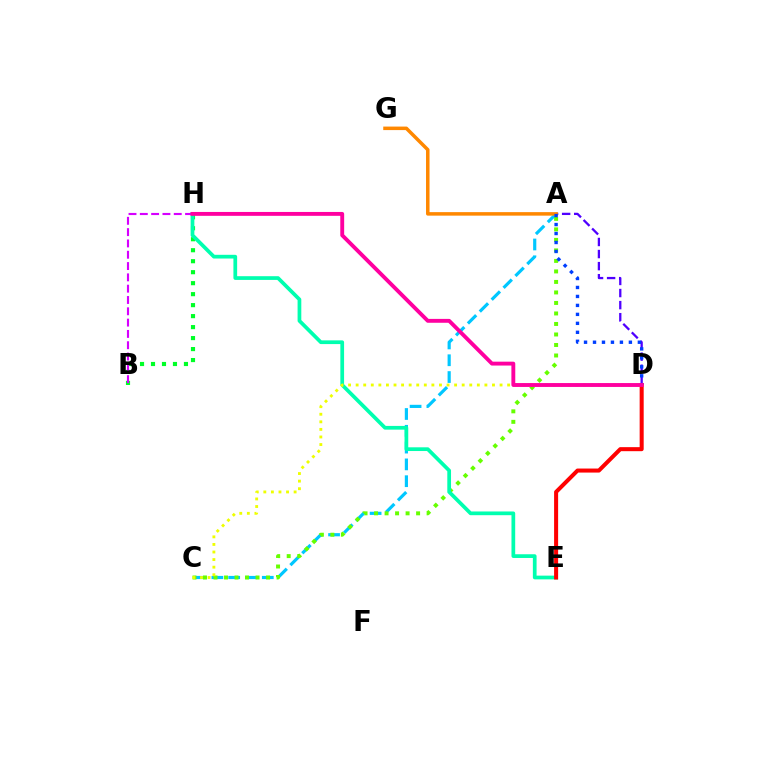{('B', 'H'): [{'color': '#00ff27', 'line_style': 'dotted', 'thickness': 2.98}, {'color': '#d600ff', 'line_style': 'dashed', 'thickness': 1.54}], ('A', 'C'): [{'color': '#00c7ff', 'line_style': 'dashed', 'thickness': 2.28}, {'color': '#66ff00', 'line_style': 'dotted', 'thickness': 2.86}], ('E', 'H'): [{'color': '#00ffaf', 'line_style': 'solid', 'thickness': 2.68}], ('D', 'E'): [{'color': '#ff0000', 'line_style': 'solid', 'thickness': 2.9}], ('A', 'D'): [{'color': '#4f00ff', 'line_style': 'dashed', 'thickness': 1.64}, {'color': '#003fff', 'line_style': 'dotted', 'thickness': 2.44}], ('A', 'G'): [{'color': '#ff8800', 'line_style': 'solid', 'thickness': 2.53}], ('C', 'D'): [{'color': '#eeff00', 'line_style': 'dotted', 'thickness': 2.06}], ('D', 'H'): [{'color': '#ff00a0', 'line_style': 'solid', 'thickness': 2.79}]}